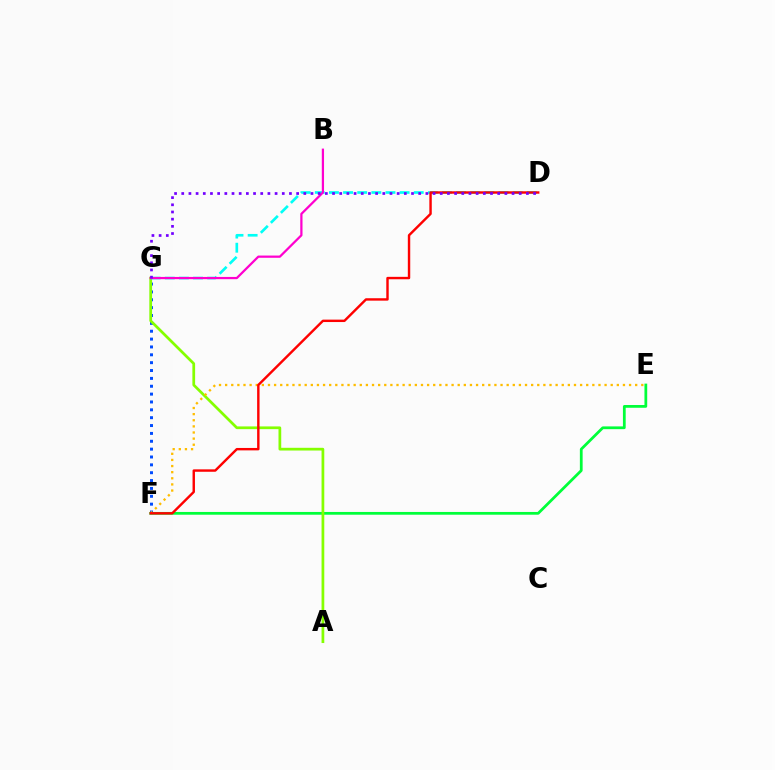{('E', 'F'): [{'color': '#00ff39', 'line_style': 'solid', 'thickness': 1.98}, {'color': '#ffbd00', 'line_style': 'dotted', 'thickness': 1.66}], ('F', 'G'): [{'color': '#004bff', 'line_style': 'dotted', 'thickness': 2.14}], ('A', 'G'): [{'color': '#84ff00', 'line_style': 'solid', 'thickness': 1.97}], ('D', 'G'): [{'color': '#00fff6', 'line_style': 'dashed', 'thickness': 1.92}, {'color': '#7200ff', 'line_style': 'dotted', 'thickness': 1.95}], ('B', 'G'): [{'color': '#ff00cf', 'line_style': 'solid', 'thickness': 1.61}], ('D', 'F'): [{'color': '#ff0000', 'line_style': 'solid', 'thickness': 1.74}]}